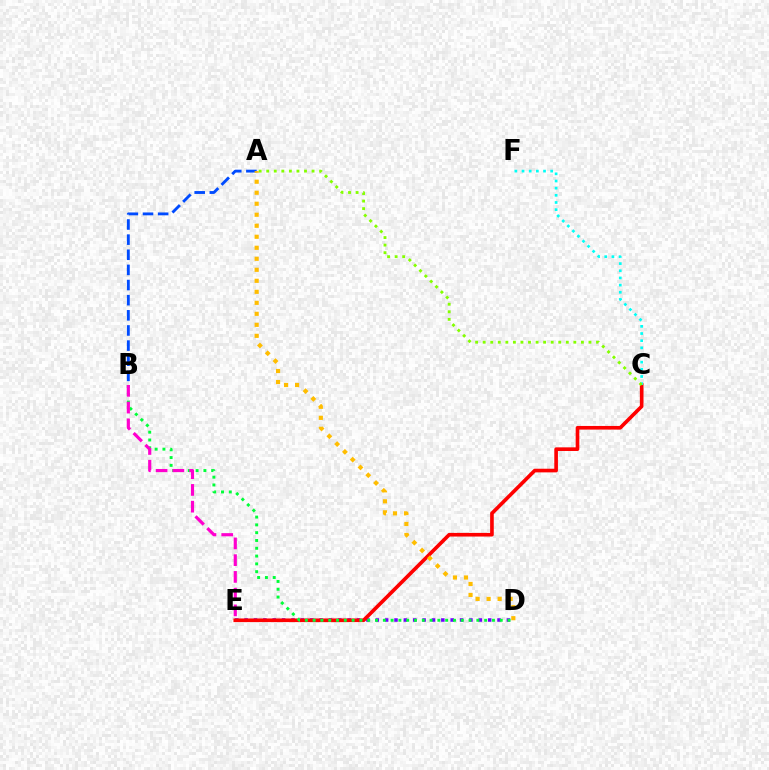{('D', 'E'): [{'color': '#7200ff', 'line_style': 'dotted', 'thickness': 2.54}], ('C', 'E'): [{'color': '#ff0000', 'line_style': 'solid', 'thickness': 2.62}], ('B', 'D'): [{'color': '#00ff39', 'line_style': 'dotted', 'thickness': 2.12}], ('C', 'F'): [{'color': '#00fff6', 'line_style': 'dotted', 'thickness': 1.95}], ('A', 'B'): [{'color': '#004bff', 'line_style': 'dashed', 'thickness': 2.06}], ('B', 'E'): [{'color': '#ff00cf', 'line_style': 'dashed', 'thickness': 2.27}], ('A', 'C'): [{'color': '#84ff00', 'line_style': 'dotted', 'thickness': 2.05}], ('A', 'D'): [{'color': '#ffbd00', 'line_style': 'dotted', 'thickness': 2.99}]}